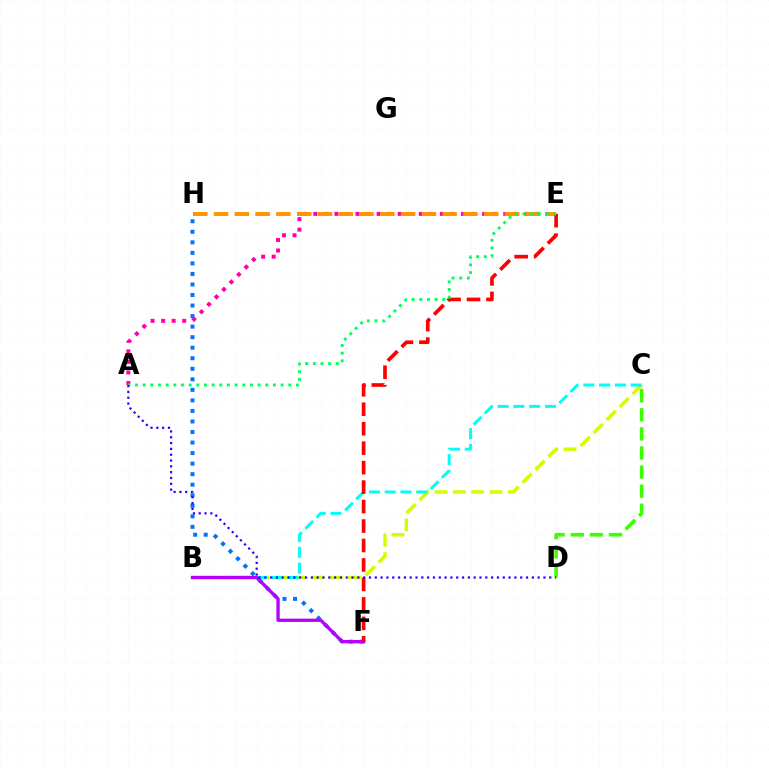{('A', 'E'): [{'color': '#ff00ac', 'line_style': 'dotted', 'thickness': 2.87}, {'color': '#00ff5c', 'line_style': 'dotted', 'thickness': 2.08}], ('B', 'C'): [{'color': '#d1ff00', 'line_style': 'dashed', 'thickness': 2.49}, {'color': '#00fff6', 'line_style': 'dashed', 'thickness': 2.14}], ('F', 'H'): [{'color': '#0074ff', 'line_style': 'dotted', 'thickness': 2.86}], ('E', 'H'): [{'color': '#ff9400', 'line_style': 'dashed', 'thickness': 2.82}], ('B', 'F'): [{'color': '#b900ff', 'line_style': 'solid', 'thickness': 2.4}], ('E', 'F'): [{'color': '#ff0000', 'line_style': 'dashed', 'thickness': 2.64}], ('C', 'D'): [{'color': '#3dff00', 'line_style': 'dashed', 'thickness': 2.59}], ('A', 'D'): [{'color': '#2500ff', 'line_style': 'dotted', 'thickness': 1.58}]}